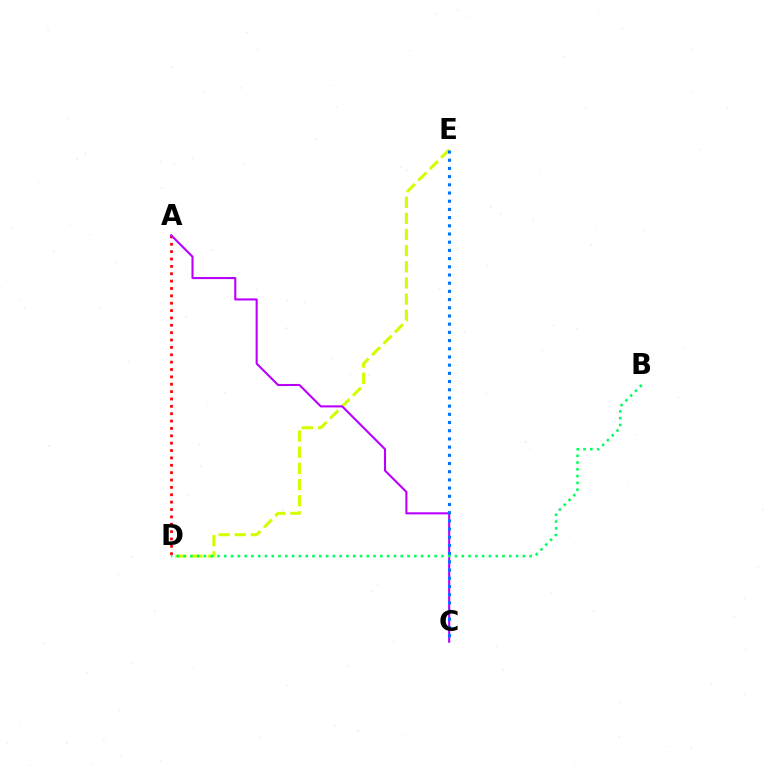{('A', 'D'): [{'color': '#ff0000', 'line_style': 'dotted', 'thickness': 2.0}], ('D', 'E'): [{'color': '#d1ff00', 'line_style': 'dashed', 'thickness': 2.19}], ('A', 'C'): [{'color': '#b900ff', 'line_style': 'solid', 'thickness': 1.5}], ('C', 'E'): [{'color': '#0074ff', 'line_style': 'dotted', 'thickness': 2.23}], ('B', 'D'): [{'color': '#00ff5c', 'line_style': 'dotted', 'thickness': 1.84}]}